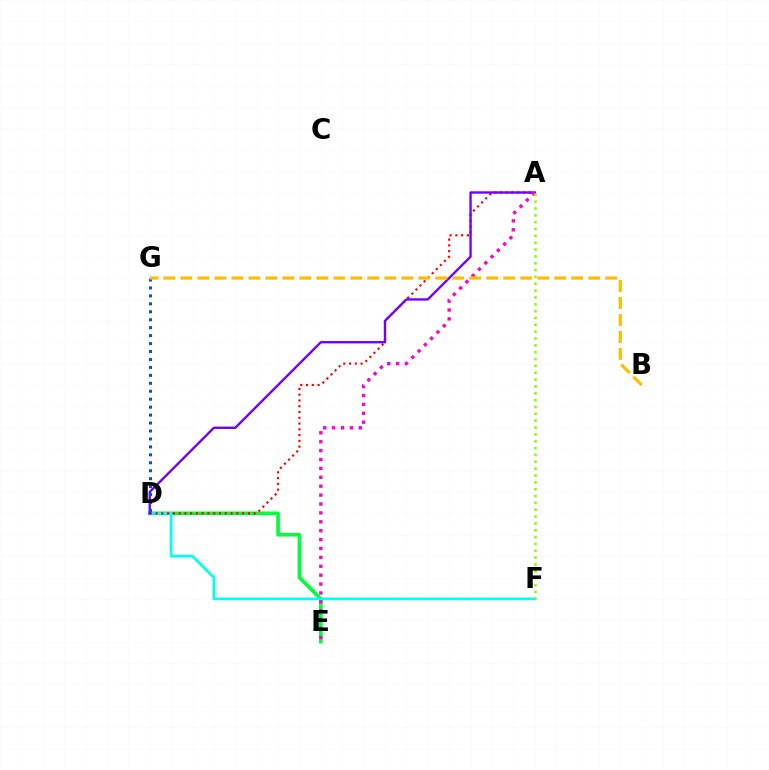{('D', 'E'): [{'color': '#00ff39', 'line_style': 'solid', 'thickness': 2.63}], ('D', 'F'): [{'color': '#00fff6', 'line_style': 'solid', 'thickness': 1.95}], ('A', 'D'): [{'color': '#ff0000', 'line_style': 'dotted', 'thickness': 1.57}, {'color': '#7200ff', 'line_style': 'solid', 'thickness': 1.71}], ('A', 'E'): [{'color': '#ff00cf', 'line_style': 'dotted', 'thickness': 2.42}], ('D', 'G'): [{'color': '#004bff', 'line_style': 'dotted', 'thickness': 2.16}], ('A', 'F'): [{'color': '#84ff00', 'line_style': 'dotted', 'thickness': 1.86}], ('B', 'G'): [{'color': '#ffbd00', 'line_style': 'dashed', 'thickness': 2.31}]}